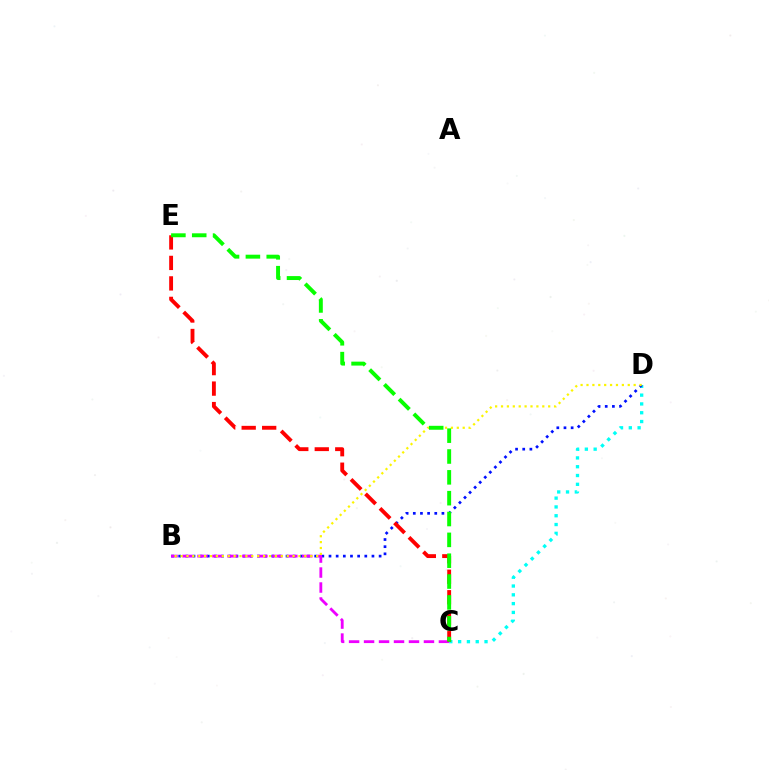{('C', 'D'): [{'color': '#00fff6', 'line_style': 'dotted', 'thickness': 2.39}], ('B', 'D'): [{'color': '#0010ff', 'line_style': 'dotted', 'thickness': 1.94}, {'color': '#fcf500', 'line_style': 'dotted', 'thickness': 1.6}], ('B', 'C'): [{'color': '#ee00ff', 'line_style': 'dashed', 'thickness': 2.03}], ('C', 'E'): [{'color': '#ff0000', 'line_style': 'dashed', 'thickness': 2.78}, {'color': '#08ff00', 'line_style': 'dashed', 'thickness': 2.83}]}